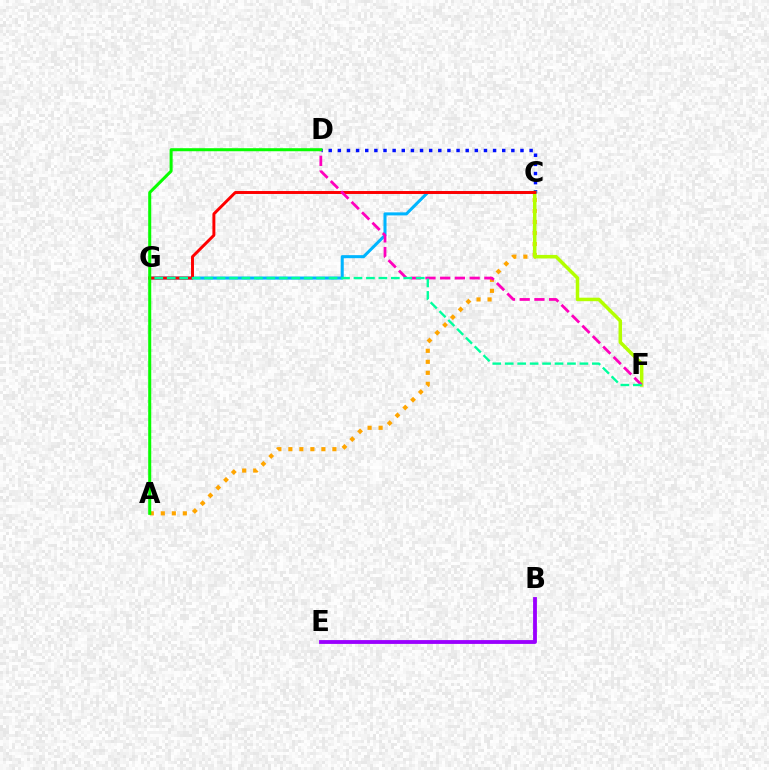{('C', 'G'): [{'color': '#00b5ff', 'line_style': 'solid', 'thickness': 2.19}, {'color': '#ff0000', 'line_style': 'solid', 'thickness': 2.12}], ('A', 'C'): [{'color': '#ffa500', 'line_style': 'dotted', 'thickness': 2.99}], ('C', 'D'): [{'color': '#0010ff', 'line_style': 'dotted', 'thickness': 2.48}], ('C', 'F'): [{'color': '#b3ff00', 'line_style': 'solid', 'thickness': 2.52}], ('B', 'E'): [{'color': '#9b00ff', 'line_style': 'solid', 'thickness': 2.76}], ('D', 'F'): [{'color': '#ff00bd', 'line_style': 'dashed', 'thickness': 2.0}], ('F', 'G'): [{'color': '#00ff9d', 'line_style': 'dashed', 'thickness': 1.69}], ('A', 'D'): [{'color': '#08ff00', 'line_style': 'solid', 'thickness': 2.18}]}